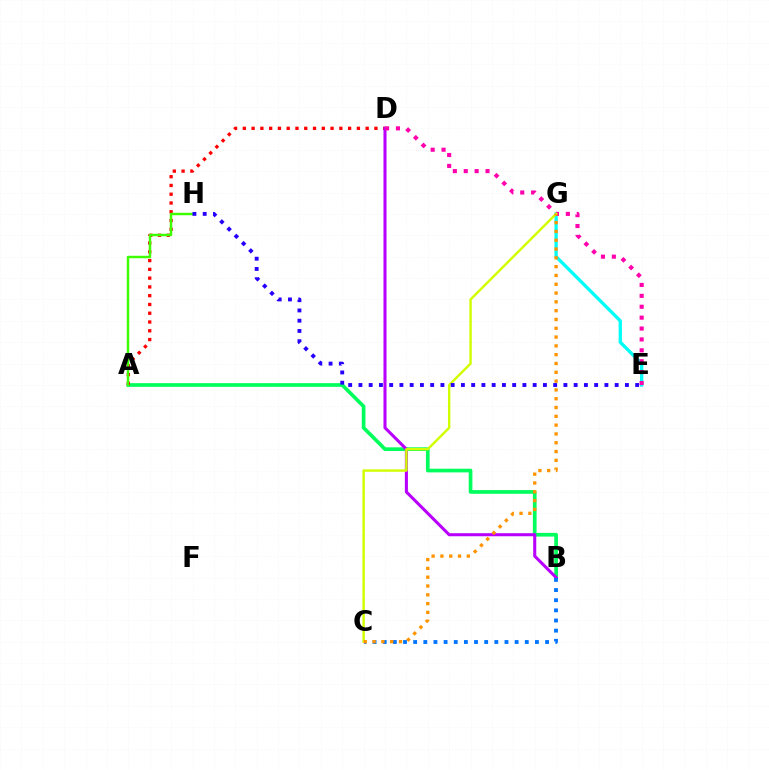{('A', 'B'): [{'color': '#00ff5c', 'line_style': 'solid', 'thickness': 2.65}], ('E', 'G'): [{'color': '#00fff6', 'line_style': 'solid', 'thickness': 2.38}], ('A', 'D'): [{'color': '#ff0000', 'line_style': 'dotted', 'thickness': 2.38}], ('B', 'D'): [{'color': '#b900ff', 'line_style': 'solid', 'thickness': 2.21}], ('D', 'E'): [{'color': '#ff00ac', 'line_style': 'dotted', 'thickness': 2.96}], ('C', 'G'): [{'color': '#d1ff00', 'line_style': 'solid', 'thickness': 1.74}, {'color': '#ff9400', 'line_style': 'dotted', 'thickness': 2.39}], ('B', 'C'): [{'color': '#0074ff', 'line_style': 'dotted', 'thickness': 2.76}], ('A', 'H'): [{'color': '#3dff00', 'line_style': 'solid', 'thickness': 1.76}], ('E', 'H'): [{'color': '#2500ff', 'line_style': 'dotted', 'thickness': 2.78}]}